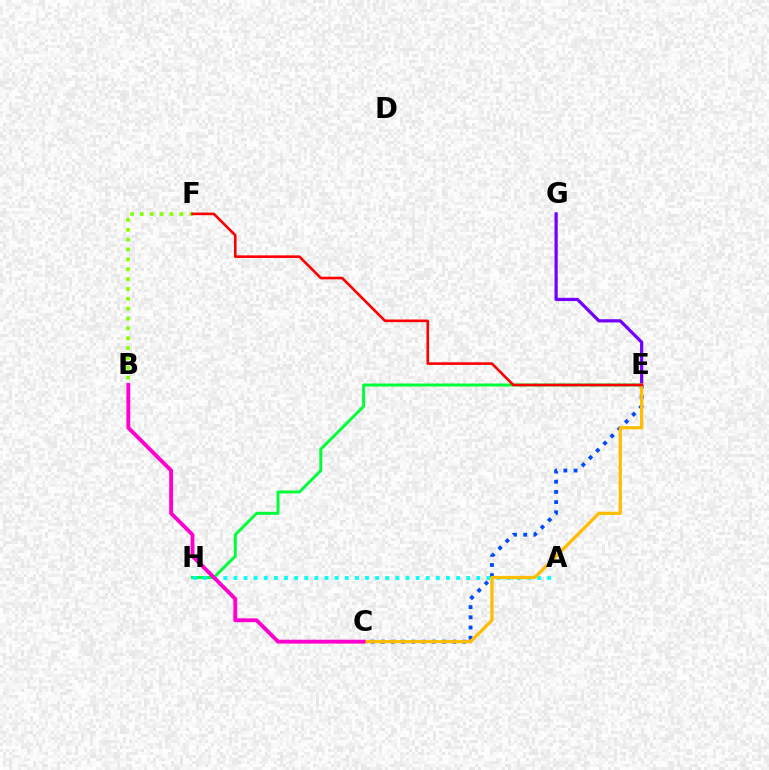{('C', 'E'): [{'color': '#004bff', 'line_style': 'dotted', 'thickness': 2.77}, {'color': '#ffbd00', 'line_style': 'solid', 'thickness': 2.32}], ('E', 'H'): [{'color': '#00ff39', 'line_style': 'solid', 'thickness': 2.13}], ('B', 'F'): [{'color': '#84ff00', 'line_style': 'dotted', 'thickness': 2.68}], ('A', 'H'): [{'color': '#00fff6', 'line_style': 'dotted', 'thickness': 2.75}], ('E', 'G'): [{'color': '#7200ff', 'line_style': 'solid', 'thickness': 2.32}], ('B', 'C'): [{'color': '#ff00cf', 'line_style': 'solid', 'thickness': 2.78}], ('E', 'F'): [{'color': '#ff0000', 'line_style': 'solid', 'thickness': 1.89}]}